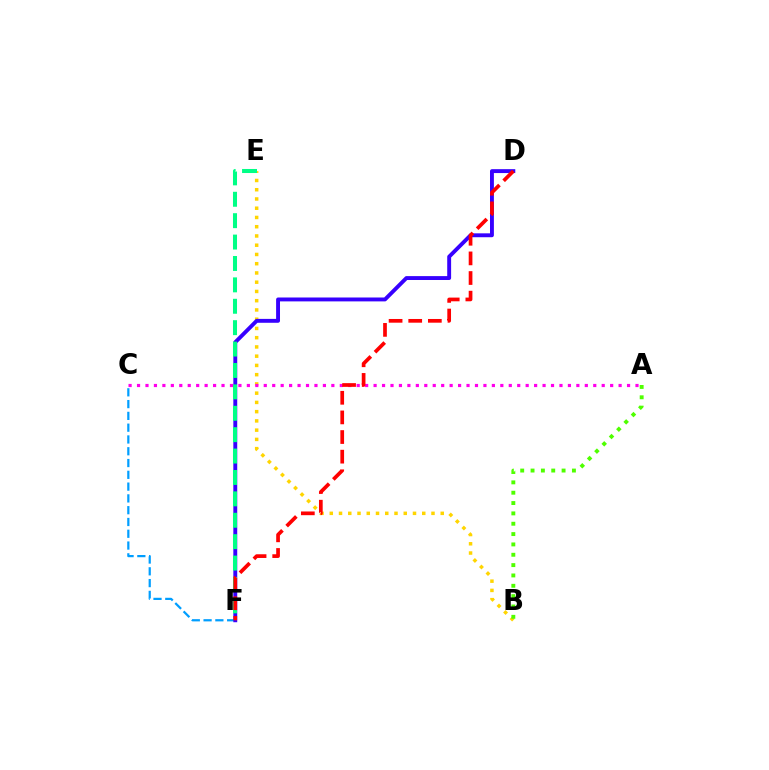{('C', 'F'): [{'color': '#009eff', 'line_style': 'dashed', 'thickness': 1.6}], ('B', 'E'): [{'color': '#ffd500', 'line_style': 'dotted', 'thickness': 2.51}], ('D', 'F'): [{'color': '#3700ff', 'line_style': 'solid', 'thickness': 2.8}, {'color': '#ff0000', 'line_style': 'dashed', 'thickness': 2.67}], ('E', 'F'): [{'color': '#00ff86', 'line_style': 'dashed', 'thickness': 2.91}], ('A', 'C'): [{'color': '#ff00ed', 'line_style': 'dotted', 'thickness': 2.3}], ('A', 'B'): [{'color': '#4fff00', 'line_style': 'dotted', 'thickness': 2.81}]}